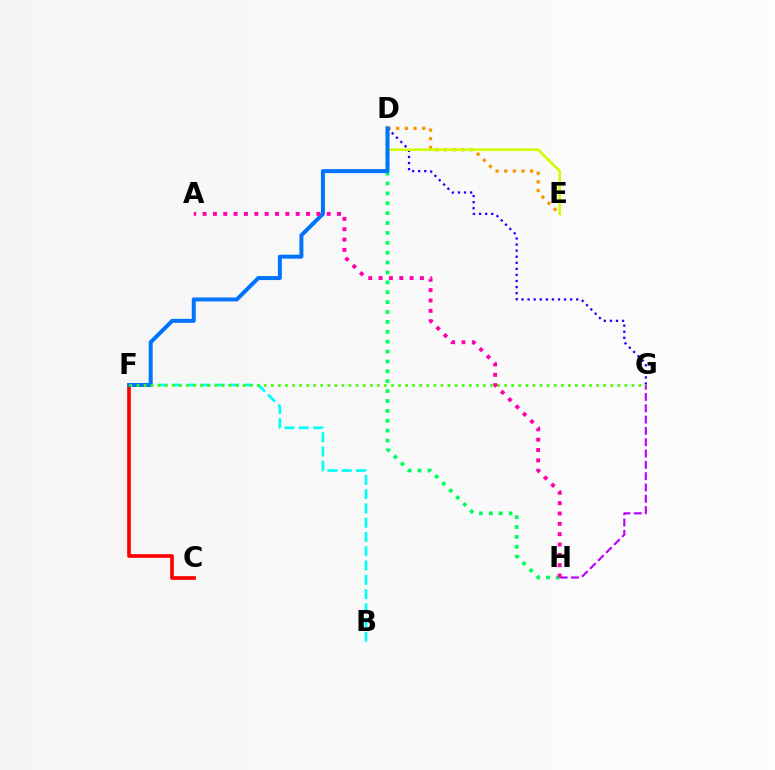{('G', 'H'): [{'color': '#b900ff', 'line_style': 'dashed', 'thickness': 1.54}], ('C', 'F'): [{'color': '#ff0000', 'line_style': 'solid', 'thickness': 2.64}], ('D', 'H'): [{'color': '#00ff5c', 'line_style': 'dotted', 'thickness': 2.69}], ('D', 'E'): [{'color': '#ff9400', 'line_style': 'dotted', 'thickness': 2.35}, {'color': '#d1ff00', 'line_style': 'solid', 'thickness': 1.9}], ('B', 'F'): [{'color': '#00fff6', 'line_style': 'dashed', 'thickness': 1.94}], ('D', 'G'): [{'color': '#2500ff', 'line_style': 'dotted', 'thickness': 1.65}], ('D', 'F'): [{'color': '#0074ff', 'line_style': 'solid', 'thickness': 2.87}], ('F', 'G'): [{'color': '#3dff00', 'line_style': 'dotted', 'thickness': 1.92}], ('A', 'H'): [{'color': '#ff00ac', 'line_style': 'dotted', 'thickness': 2.81}]}